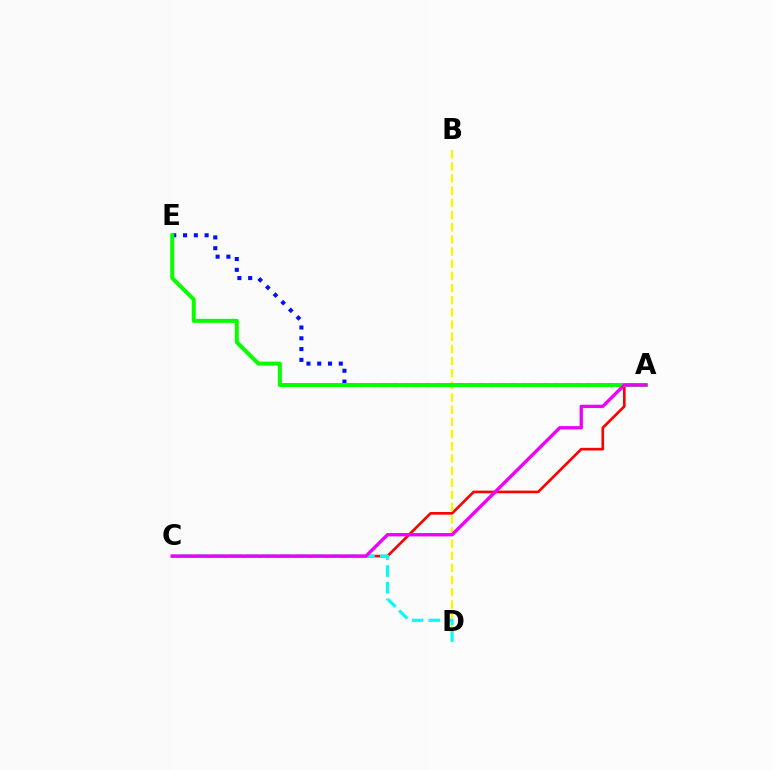{('A', 'E'): [{'color': '#0010ff', 'line_style': 'dotted', 'thickness': 2.93}, {'color': '#08ff00', 'line_style': 'solid', 'thickness': 2.89}], ('A', 'C'): [{'color': '#ff0000', 'line_style': 'solid', 'thickness': 1.91}, {'color': '#ee00ff', 'line_style': 'solid', 'thickness': 2.4}], ('B', 'D'): [{'color': '#fcf500', 'line_style': 'dashed', 'thickness': 1.65}], ('C', 'D'): [{'color': '#00fff6', 'line_style': 'dashed', 'thickness': 2.27}]}